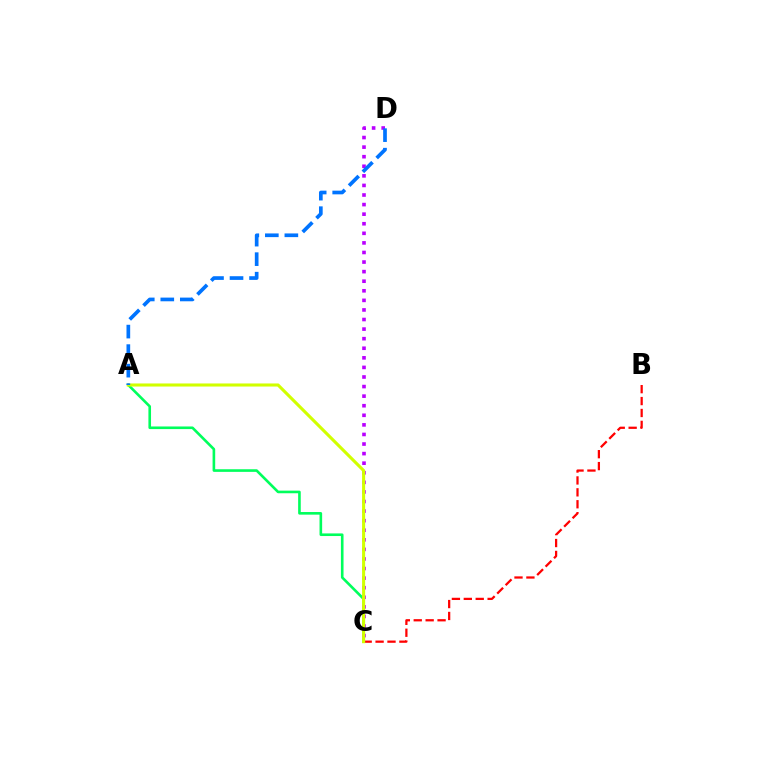{('A', 'C'): [{'color': '#00ff5c', 'line_style': 'solid', 'thickness': 1.89}, {'color': '#d1ff00', 'line_style': 'solid', 'thickness': 2.22}], ('B', 'C'): [{'color': '#ff0000', 'line_style': 'dashed', 'thickness': 1.62}], ('C', 'D'): [{'color': '#b900ff', 'line_style': 'dotted', 'thickness': 2.6}], ('A', 'D'): [{'color': '#0074ff', 'line_style': 'dashed', 'thickness': 2.65}]}